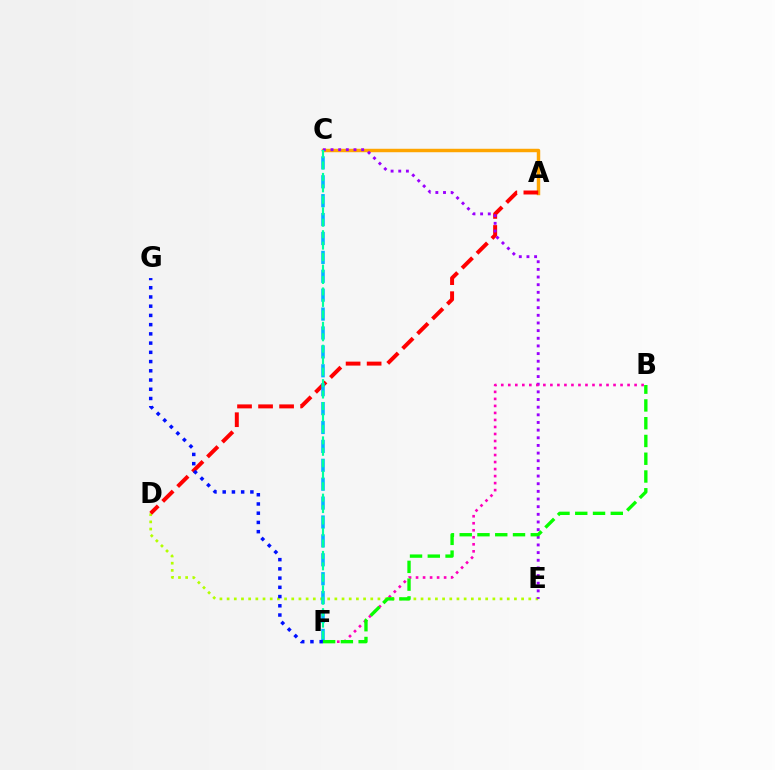{('A', 'C'): [{'color': '#ffa500', 'line_style': 'solid', 'thickness': 2.49}], ('D', 'E'): [{'color': '#b3ff00', 'line_style': 'dotted', 'thickness': 1.95}], ('A', 'D'): [{'color': '#ff0000', 'line_style': 'dashed', 'thickness': 2.86}], ('C', 'E'): [{'color': '#9b00ff', 'line_style': 'dotted', 'thickness': 2.08}], ('B', 'F'): [{'color': '#ff00bd', 'line_style': 'dotted', 'thickness': 1.91}, {'color': '#08ff00', 'line_style': 'dashed', 'thickness': 2.41}], ('C', 'F'): [{'color': '#00b5ff', 'line_style': 'dashed', 'thickness': 2.57}, {'color': '#00ff9d', 'line_style': 'dashed', 'thickness': 1.56}], ('F', 'G'): [{'color': '#0010ff', 'line_style': 'dotted', 'thickness': 2.51}]}